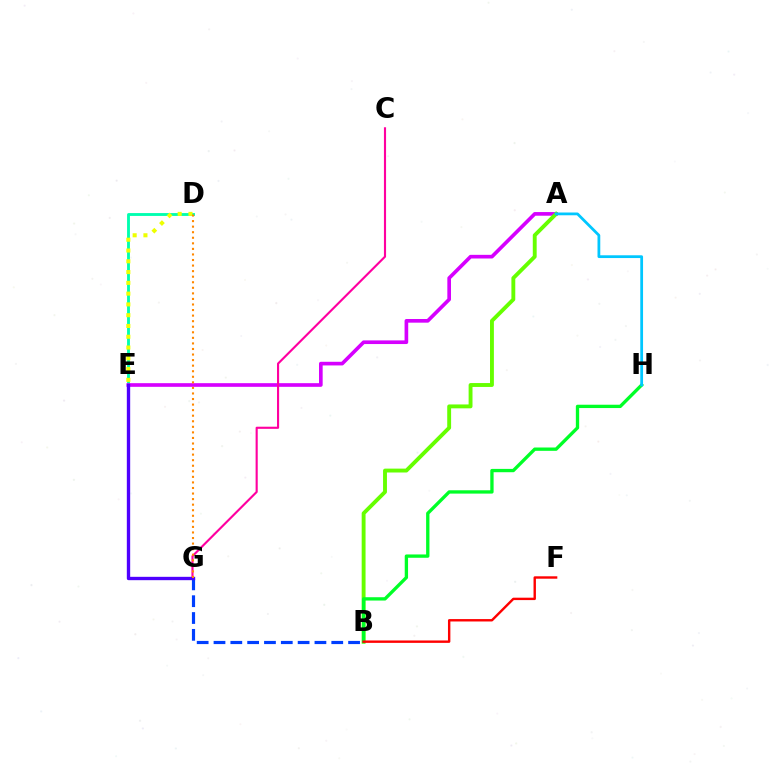{('D', 'E'): [{'color': '#00ffaf', 'line_style': 'solid', 'thickness': 2.06}, {'color': '#eeff00', 'line_style': 'dotted', 'thickness': 2.93}], ('A', 'E'): [{'color': '#d600ff', 'line_style': 'solid', 'thickness': 2.63}], ('A', 'B'): [{'color': '#66ff00', 'line_style': 'solid', 'thickness': 2.79}], ('C', 'G'): [{'color': '#ff00a0', 'line_style': 'solid', 'thickness': 1.53}], ('B', 'G'): [{'color': '#003fff', 'line_style': 'dashed', 'thickness': 2.29}], ('B', 'H'): [{'color': '#00ff27', 'line_style': 'solid', 'thickness': 2.39}], ('B', 'F'): [{'color': '#ff0000', 'line_style': 'solid', 'thickness': 1.73}], ('E', 'G'): [{'color': '#4f00ff', 'line_style': 'solid', 'thickness': 2.41}], ('A', 'H'): [{'color': '#00c7ff', 'line_style': 'solid', 'thickness': 2.0}], ('D', 'G'): [{'color': '#ff8800', 'line_style': 'dotted', 'thickness': 1.51}]}